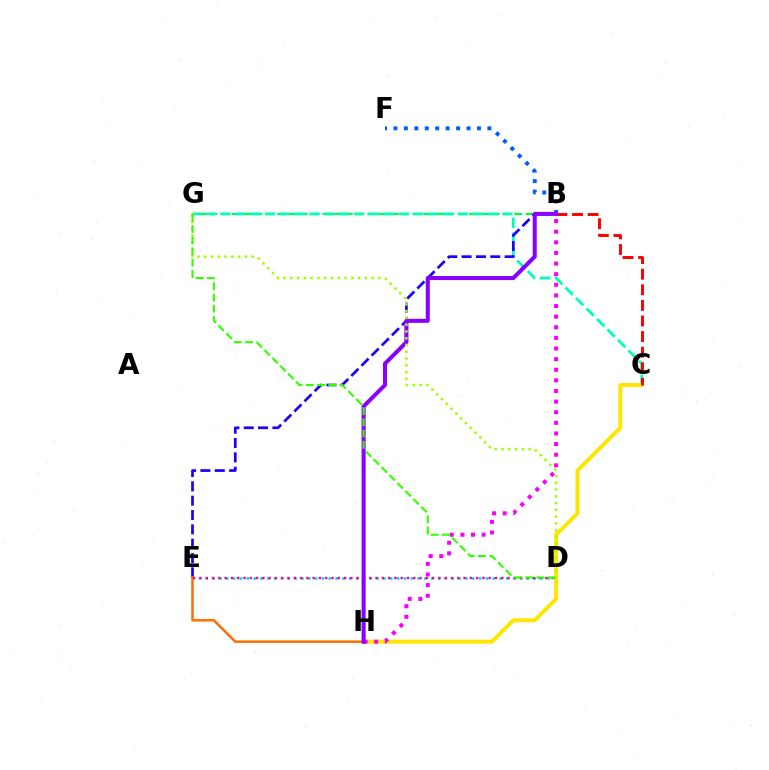{('B', 'F'): [{'color': '#005dff', 'line_style': 'dotted', 'thickness': 2.84}], ('B', 'G'): [{'color': '#00ff45', 'line_style': 'dashed', 'thickness': 1.53}], ('C', 'G'): [{'color': '#00ffbb', 'line_style': 'dashed', 'thickness': 2.02}], ('B', 'E'): [{'color': '#1900ff', 'line_style': 'dashed', 'thickness': 1.95}], ('D', 'E'): [{'color': '#00d3ff', 'line_style': 'dotted', 'thickness': 1.86}, {'color': '#ff0088', 'line_style': 'dotted', 'thickness': 1.71}], ('C', 'H'): [{'color': '#ffe600', 'line_style': 'solid', 'thickness': 2.85}], ('B', 'C'): [{'color': '#ff0000', 'line_style': 'dashed', 'thickness': 2.12}], ('E', 'H'): [{'color': '#ff7000', 'line_style': 'solid', 'thickness': 1.82}], ('B', 'H'): [{'color': '#fa00f9', 'line_style': 'dotted', 'thickness': 2.89}, {'color': '#8a00ff', 'line_style': 'solid', 'thickness': 2.92}], ('D', 'G'): [{'color': '#a2ff00', 'line_style': 'dotted', 'thickness': 1.84}, {'color': '#31ff00', 'line_style': 'dashed', 'thickness': 1.52}]}